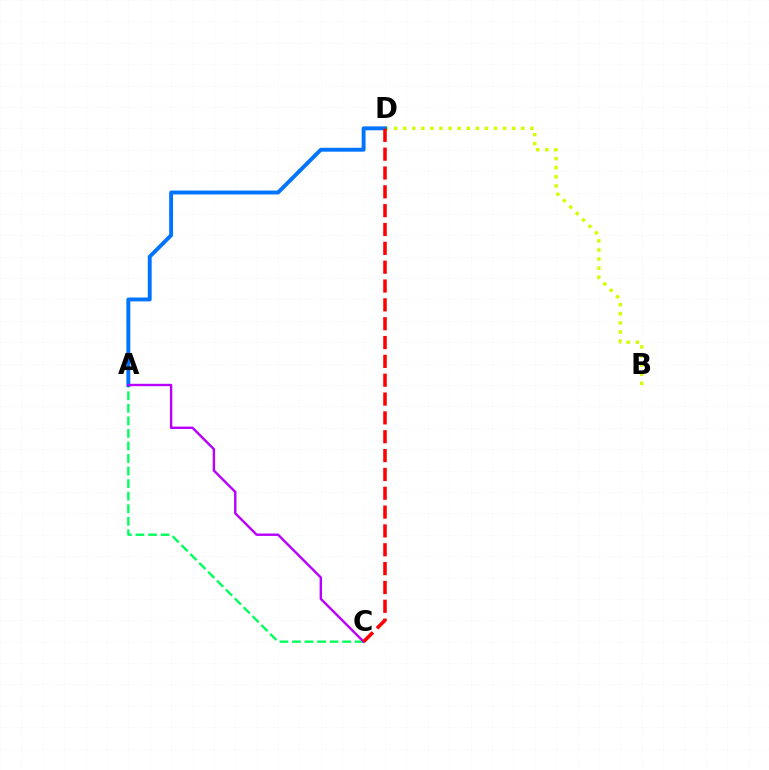{('B', 'D'): [{'color': '#d1ff00', 'line_style': 'dotted', 'thickness': 2.47}], ('A', 'C'): [{'color': '#00ff5c', 'line_style': 'dashed', 'thickness': 1.7}, {'color': '#b900ff', 'line_style': 'solid', 'thickness': 1.73}], ('A', 'D'): [{'color': '#0074ff', 'line_style': 'solid', 'thickness': 2.81}], ('C', 'D'): [{'color': '#ff0000', 'line_style': 'dashed', 'thickness': 2.56}]}